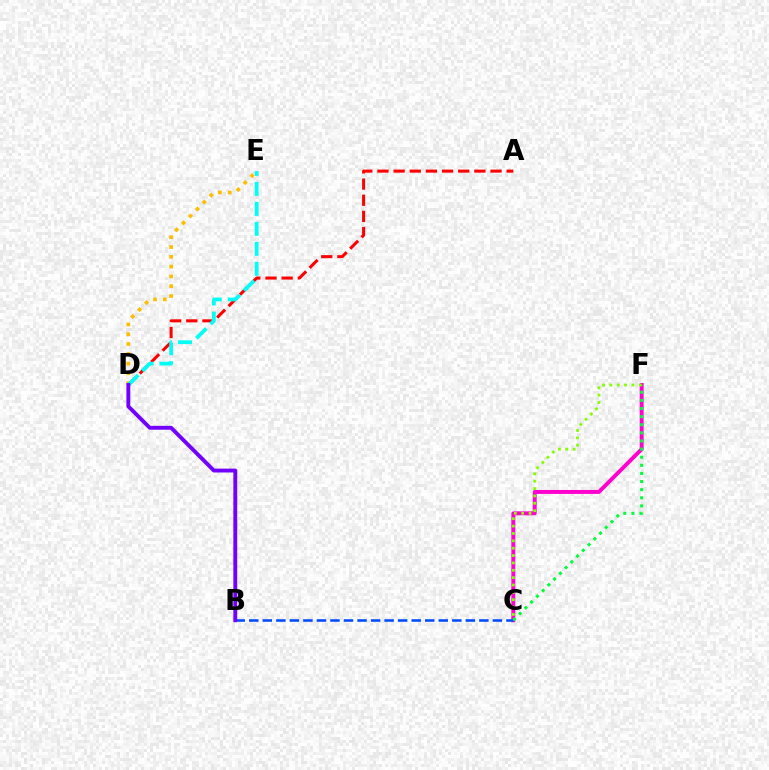{('C', 'F'): [{'color': '#ff00cf', 'line_style': 'solid', 'thickness': 2.83}, {'color': '#00ff39', 'line_style': 'dotted', 'thickness': 2.21}, {'color': '#84ff00', 'line_style': 'dotted', 'thickness': 2.0}], ('B', 'C'): [{'color': '#004bff', 'line_style': 'dashed', 'thickness': 1.84}], ('D', 'E'): [{'color': '#ffbd00', 'line_style': 'dotted', 'thickness': 2.66}, {'color': '#00fff6', 'line_style': 'dashed', 'thickness': 2.72}], ('A', 'D'): [{'color': '#ff0000', 'line_style': 'dashed', 'thickness': 2.19}], ('B', 'D'): [{'color': '#7200ff', 'line_style': 'solid', 'thickness': 2.79}]}